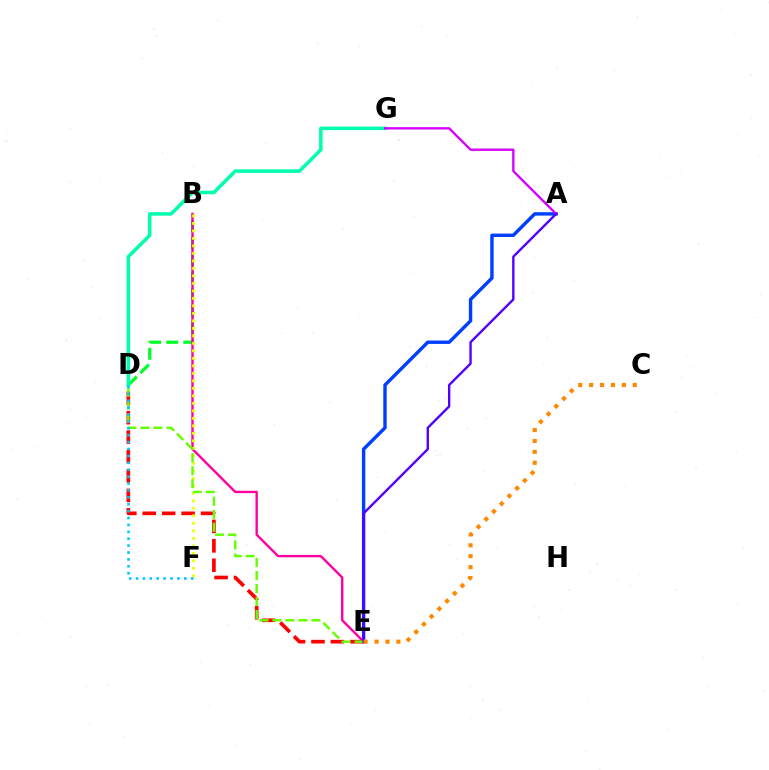{('B', 'D'): [{'color': '#00ff27', 'line_style': 'dashed', 'thickness': 2.32}], ('D', 'E'): [{'color': '#ff0000', 'line_style': 'dashed', 'thickness': 2.64}, {'color': '#66ff00', 'line_style': 'dashed', 'thickness': 1.77}], ('B', 'E'): [{'color': '#ff00a0', 'line_style': 'solid', 'thickness': 1.72}], ('D', 'G'): [{'color': '#00ffaf', 'line_style': 'solid', 'thickness': 2.55}], ('A', 'E'): [{'color': '#003fff', 'line_style': 'solid', 'thickness': 2.45}, {'color': '#4f00ff', 'line_style': 'solid', 'thickness': 1.7}], ('B', 'F'): [{'color': '#eeff00', 'line_style': 'dotted', 'thickness': 2.04}], ('A', 'G'): [{'color': '#d600ff', 'line_style': 'solid', 'thickness': 1.69}], ('C', 'E'): [{'color': '#ff8800', 'line_style': 'dotted', 'thickness': 2.96}], ('D', 'F'): [{'color': '#00c7ff', 'line_style': 'dotted', 'thickness': 1.87}]}